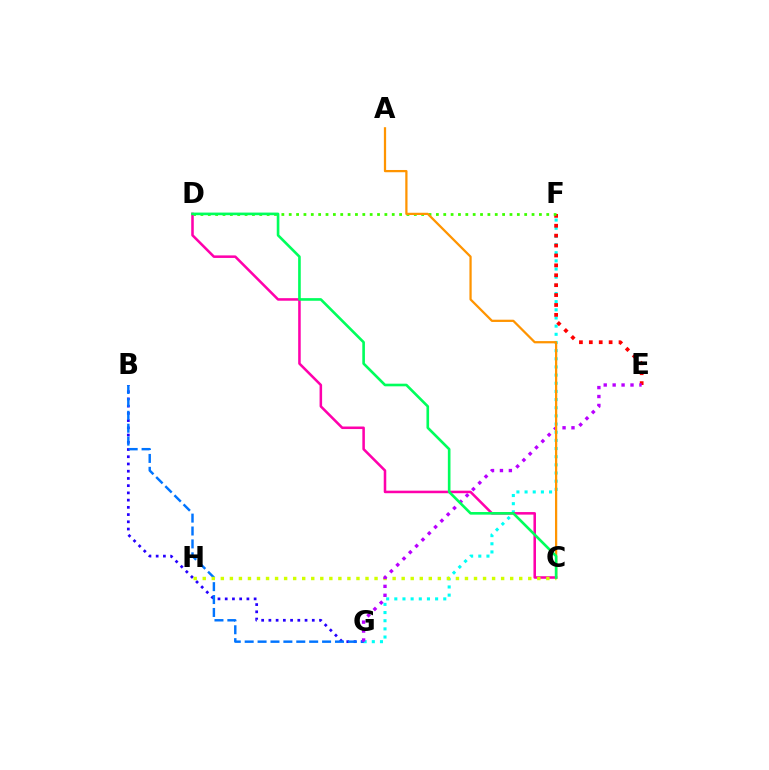{('F', 'G'): [{'color': '#00fff6', 'line_style': 'dotted', 'thickness': 2.22}], ('E', 'F'): [{'color': '#ff0000', 'line_style': 'dotted', 'thickness': 2.69}], ('B', 'G'): [{'color': '#2500ff', 'line_style': 'dotted', 'thickness': 1.96}, {'color': '#0074ff', 'line_style': 'dashed', 'thickness': 1.75}], ('D', 'F'): [{'color': '#3dff00', 'line_style': 'dotted', 'thickness': 2.0}], ('C', 'D'): [{'color': '#ff00ac', 'line_style': 'solid', 'thickness': 1.83}, {'color': '#00ff5c', 'line_style': 'solid', 'thickness': 1.89}], ('C', 'H'): [{'color': '#d1ff00', 'line_style': 'dotted', 'thickness': 2.46}], ('E', 'G'): [{'color': '#b900ff', 'line_style': 'dotted', 'thickness': 2.43}], ('A', 'C'): [{'color': '#ff9400', 'line_style': 'solid', 'thickness': 1.62}]}